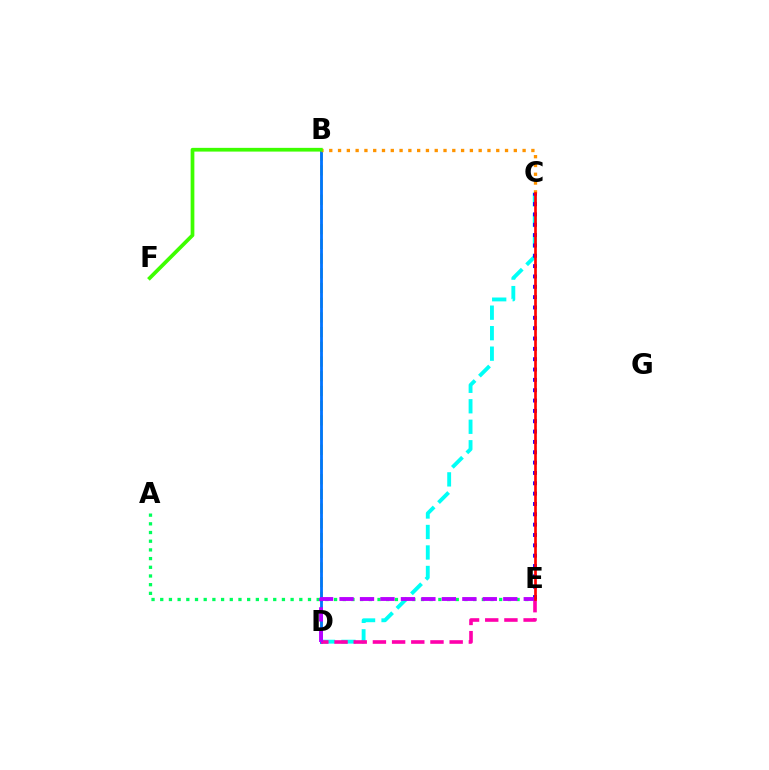{('C', 'D'): [{'color': '#00fff6', 'line_style': 'dashed', 'thickness': 2.78}], ('A', 'E'): [{'color': '#00ff5c', 'line_style': 'dotted', 'thickness': 2.36}], ('C', 'E'): [{'color': '#2500ff', 'line_style': 'dotted', 'thickness': 2.81}, {'color': '#ff0000', 'line_style': 'solid', 'thickness': 1.93}], ('B', 'D'): [{'color': '#d1ff00', 'line_style': 'dashed', 'thickness': 2.0}, {'color': '#0074ff', 'line_style': 'solid', 'thickness': 2.03}], ('D', 'E'): [{'color': '#ff00ac', 'line_style': 'dashed', 'thickness': 2.61}, {'color': '#b900ff', 'line_style': 'dashed', 'thickness': 2.78}], ('B', 'C'): [{'color': '#ff9400', 'line_style': 'dotted', 'thickness': 2.39}], ('B', 'F'): [{'color': '#3dff00', 'line_style': 'solid', 'thickness': 2.68}]}